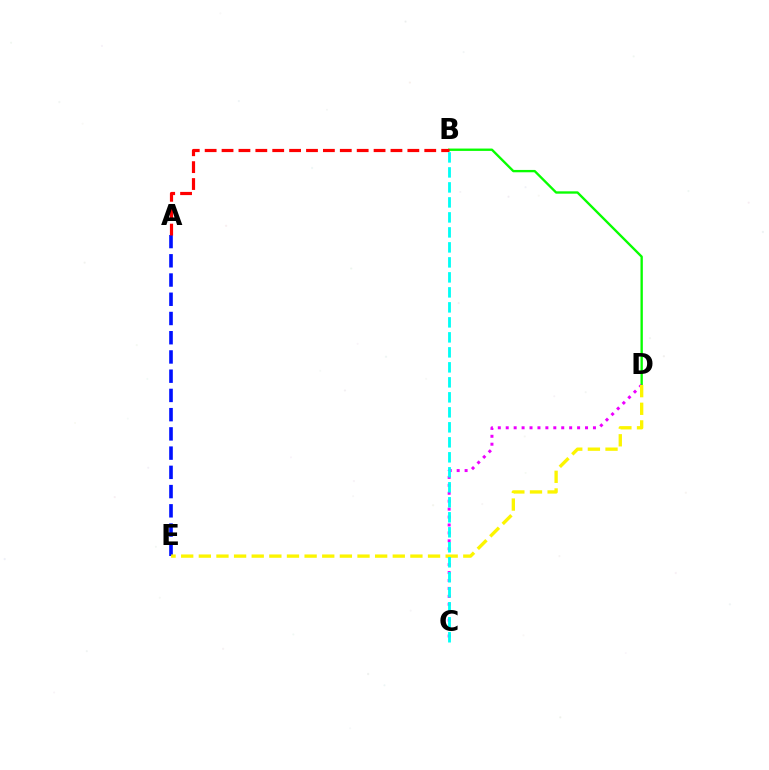{('A', 'E'): [{'color': '#0010ff', 'line_style': 'dashed', 'thickness': 2.61}], ('B', 'D'): [{'color': '#08ff00', 'line_style': 'solid', 'thickness': 1.69}], ('C', 'D'): [{'color': '#ee00ff', 'line_style': 'dotted', 'thickness': 2.15}], ('A', 'B'): [{'color': '#ff0000', 'line_style': 'dashed', 'thickness': 2.29}], ('D', 'E'): [{'color': '#fcf500', 'line_style': 'dashed', 'thickness': 2.4}], ('B', 'C'): [{'color': '#00fff6', 'line_style': 'dashed', 'thickness': 2.04}]}